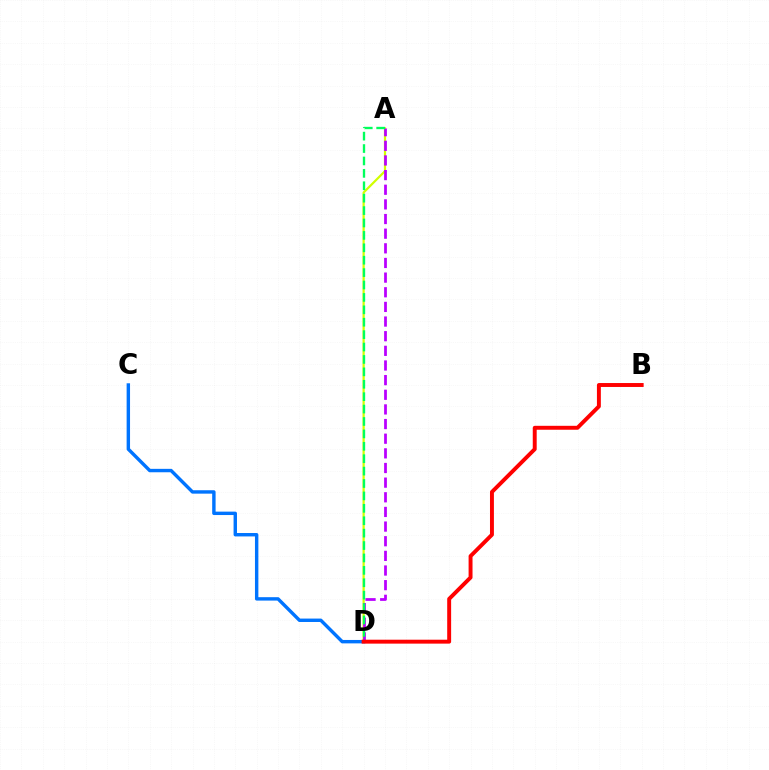{('A', 'D'): [{'color': '#d1ff00', 'line_style': 'solid', 'thickness': 1.59}, {'color': '#b900ff', 'line_style': 'dashed', 'thickness': 1.99}, {'color': '#00ff5c', 'line_style': 'dashed', 'thickness': 1.69}], ('C', 'D'): [{'color': '#0074ff', 'line_style': 'solid', 'thickness': 2.46}], ('B', 'D'): [{'color': '#ff0000', 'line_style': 'solid', 'thickness': 2.83}]}